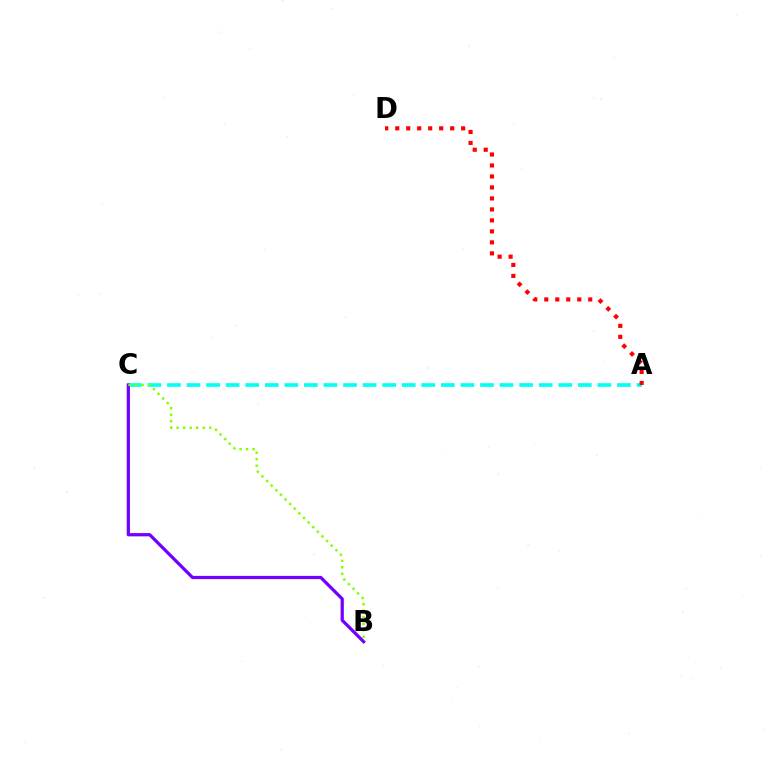{('A', 'C'): [{'color': '#00fff6', 'line_style': 'dashed', 'thickness': 2.66}], ('B', 'C'): [{'color': '#7200ff', 'line_style': 'solid', 'thickness': 2.34}, {'color': '#84ff00', 'line_style': 'dotted', 'thickness': 1.77}], ('A', 'D'): [{'color': '#ff0000', 'line_style': 'dotted', 'thickness': 2.99}]}